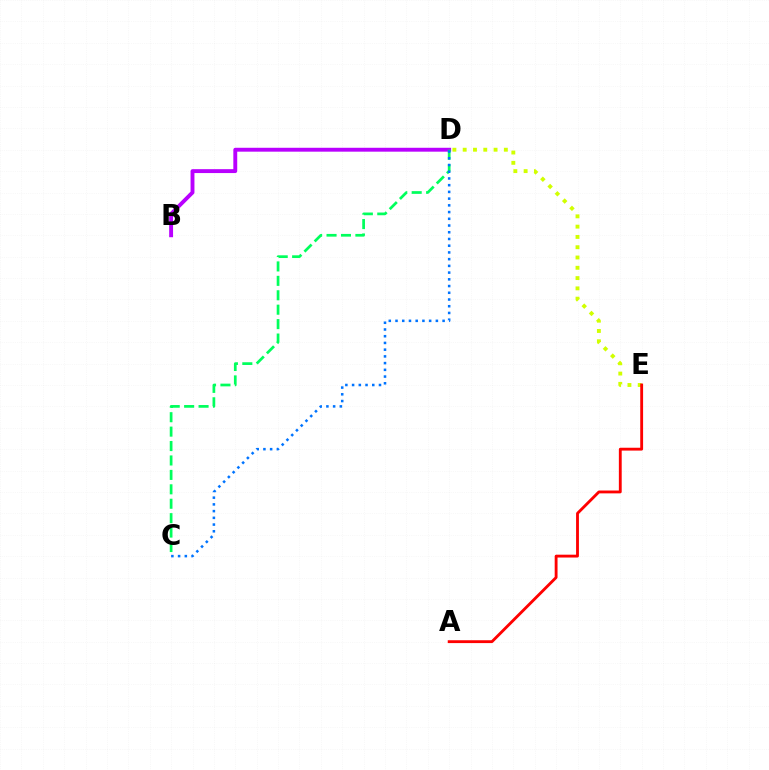{('D', 'E'): [{'color': '#d1ff00', 'line_style': 'dotted', 'thickness': 2.8}], ('B', 'D'): [{'color': '#b900ff', 'line_style': 'solid', 'thickness': 2.8}], ('C', 'D'): [{'color': '#00ff5c', 'line_style': 'dashed', 'thickness': 1.96}, {'color': '#0074ff', 'line_style': 'dotted', 'thickness': 1.83}], ('A', 'E'): [{'color': '#ff0000', 'line_style': 'solid', 'thickness': 2.05}]}